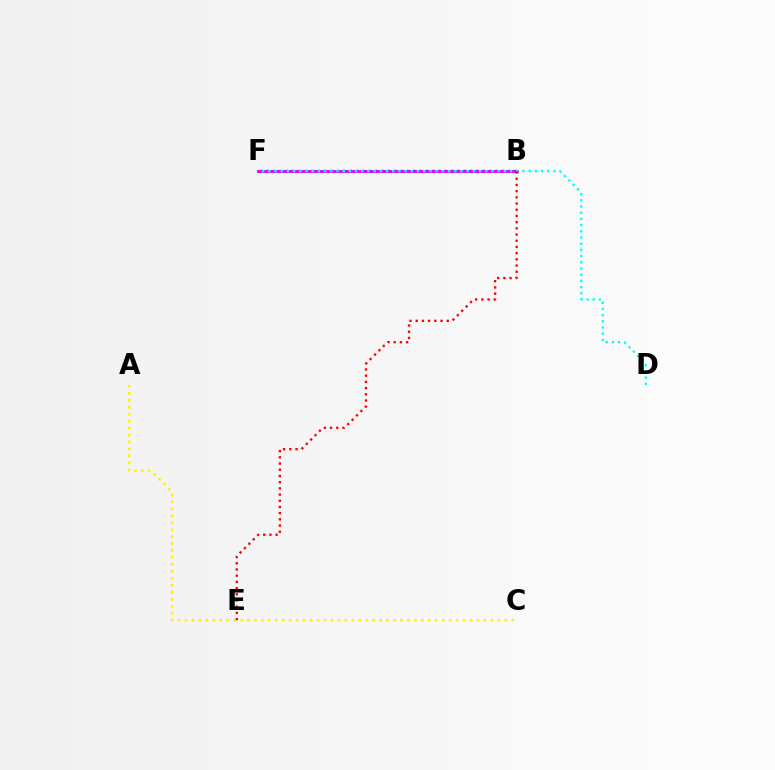{('B', 'F'): [{'color': '#08ff00', 'line_style': 'solid', 'thickness': 1.93}, {'color': '#0010ff', 'line_style': 'dotted', 'thickness': 1.73}, {'color': '#ee00ff', 'line_style': 'solid', 'thickness': 2.07}], ('A', 'C'): [{'color': '#fcf500', 'line_style': 'dotted', 'thickness': 1.89}], ('D', 'F'): [{'color': '#00fff6', 'line_style': 'dotted', 'thickness': 1.68}], ('B', 'E'): [{'color': '#ff0000', 'line_style': 'dotted', 'thickness': 1.69}]}